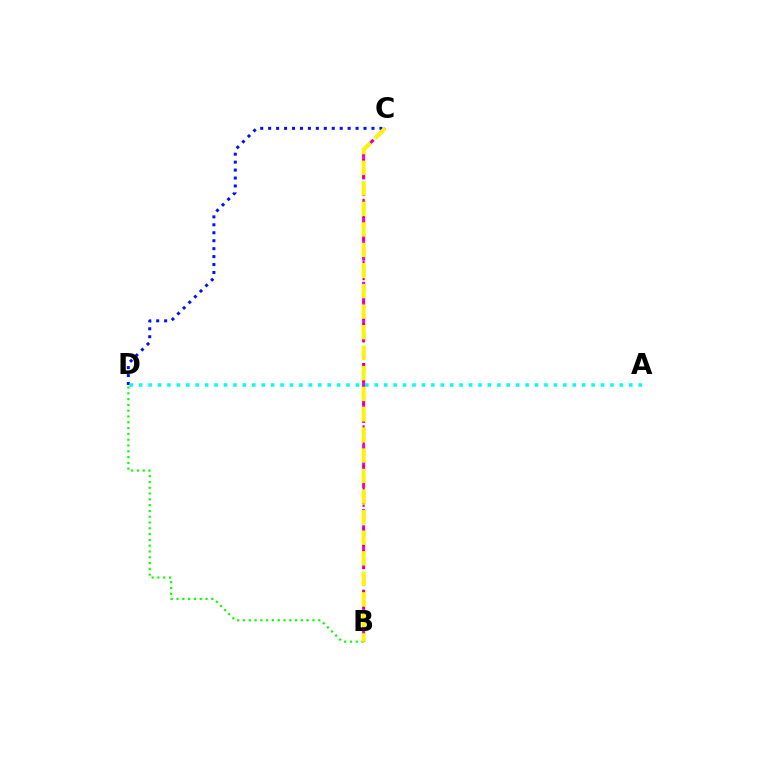{('B', 'C'): [{'color': '#ee00ff', 'line_style': 'dashed', 'thickness': 2.21}, {'color': '#ff0000', 'line_style': 'dotted', 'thickness': 1.54}, {'color': '#fcf500', 'line_style': 'dashed', 'thickness': 2.79}], ('C', 'D'): [{'color': '#0010ff', 'line_style': 'dotted', 'thickness': 2.16}], ('A', 'D'): [{'color': '#00fff6', 'line_style': 'dotted', 'thickness': 2.56}], ('B', 'D'): [{'color': '#08ff00', 'line_style': 'dotted', 'thickness': 1.57}]}